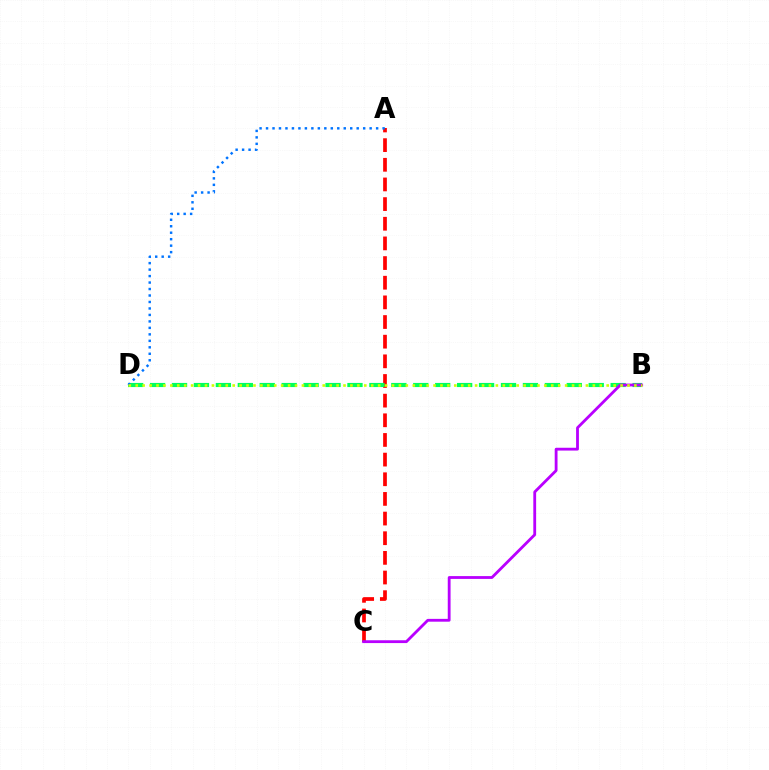{('A', 'C'): [{'color': '#ff0000', 'line_style': 'dashed', 'thickness': 2.67}], ('B', 'D'): [{'color': '#00ff5c', 'line_style': 'dashed', 'thickness': 2.98}, {'color': '#d1ff00', 'line_style': 'dotted', 'thickness': 1.88}], ('B', 'C'): [{'color': '#b900ff', 'line_style': 'solid', 'thickness': 2.03}], ('A', 'D'): [{'color': '#0074ff', 'line_style': 'dotted', 'thickness': 1.76}]}